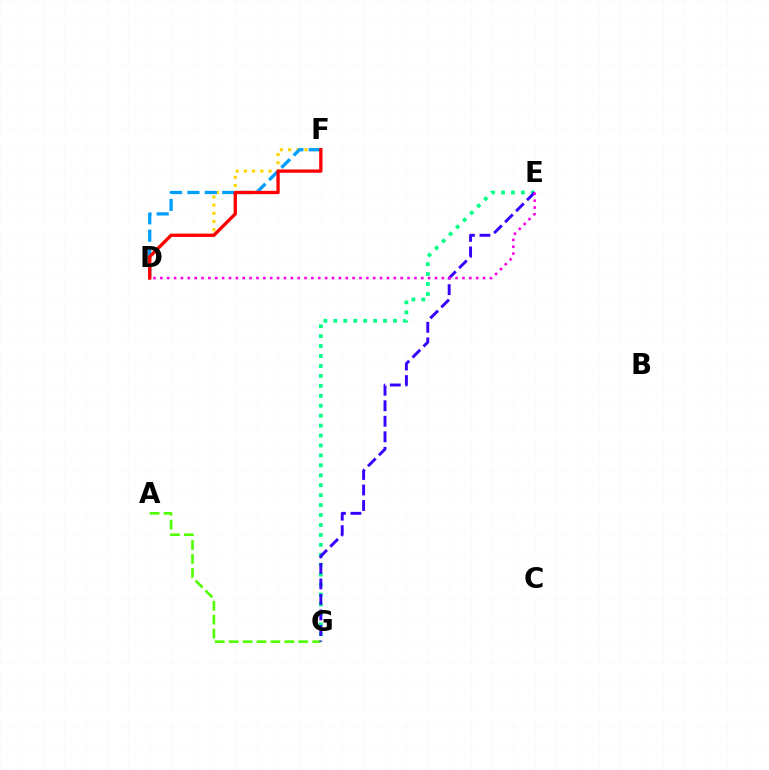{('D', 'F'): [{'color': '#ffd500', 'line_style': 'dotted', 'thickness': 2.23}, {'color': '#009eff', 'line_style': 'dashed', 'thickness': 2.36}, {'color': '#ff0000', 'line_style': 'solid', 'thickness': 2.38}], ('A', 'G'): [{'color': '#4fff00', 'line_style': 'dashed', 'thickness': 1.89}], ('E', 'G'): [{'color': '#00ff86', 'line_style': 'dotted', 'thickness': 2.7}, {'color': '#3700ff', 'line_style': 'dashed', 'thickness': 2.11}], ('D', 'E'): [{'color': '#ff00ed', 'line_style': 'dotted', 'thickness': 1.87}]}